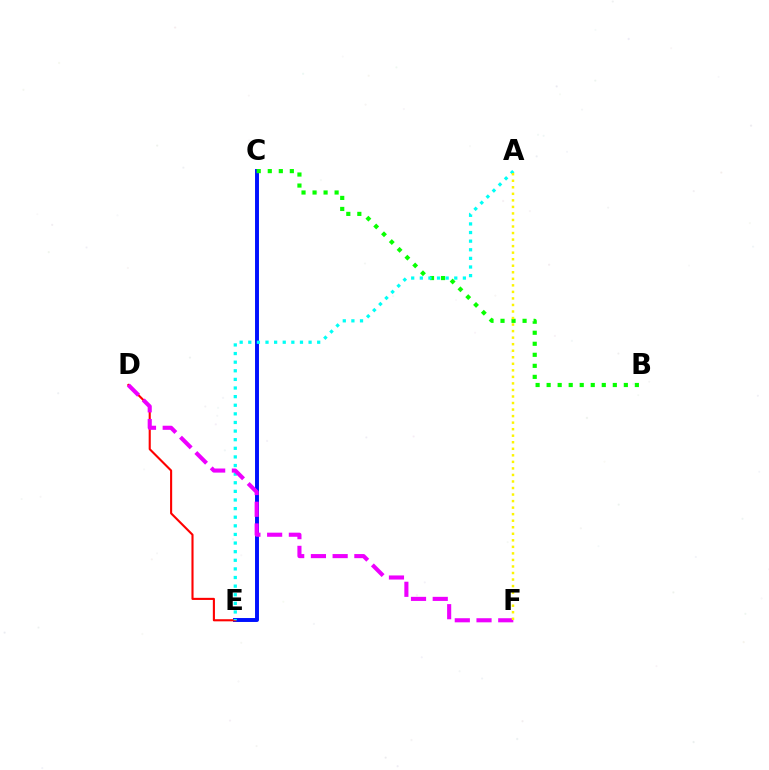{('C', 'E'): [{'color': '#0010ff', 'line_style': 'solid', 'thickness': 2.83}], ('B', 'C'): [{'color': '#08ff00', 'line_style': 'dotted', 'thickness': 3.0}], ('D', 'E'): [{'color': '#ff0000', 'line_style': 'solid', 'thickness': 1.52}], ('A', 'E'): [{'color': '#00fff6', 'line_style': 'dotted', 'thickness': 2.34}], ('D', 'F'): [{'color': '#ee00ff', 'line_style': 'dashed', 'thickness': 2.95}], ('A', 'F'): [{'color': '#fcf500', 'line_style': 'dotted', 'thickness': 1.78}]}